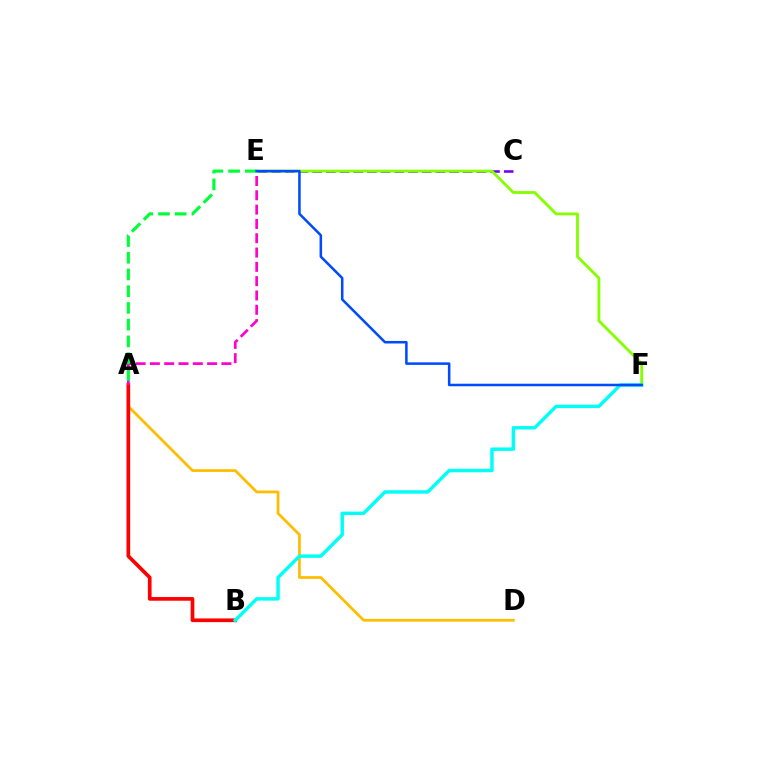{('C', 'E'): [{'color': '#7200ff', 'line_style': 'dashed', 'thickness': 1.86}], ('A', 'D'): [{'color': '#ffbd00', 'line_style': 'solid', 'thickness': 1.99}], ('E', 'F'): [{'color': '#84ff00', 'line_style': 'solid', 'thickness': 2.04}, {'color': '#004bff', 'line_style': 'solid', 'thickness': 1.83}], ('A', 'B'): [{'color': '#ff0000', 'line_style': 'solid', 'thickness': 2.65}], ('A', 'E'): [{'color': '#ff00cf', 'line_style': 'dashed', 'thickness': 1.94}, {'color': '#00ff39', 'line_style': 'dashed', 'thickness': 2.27}], ('B', 'F'): [{'color': '#00fff6', 'line_style': 'solid', 'thickness': 2.48}]}